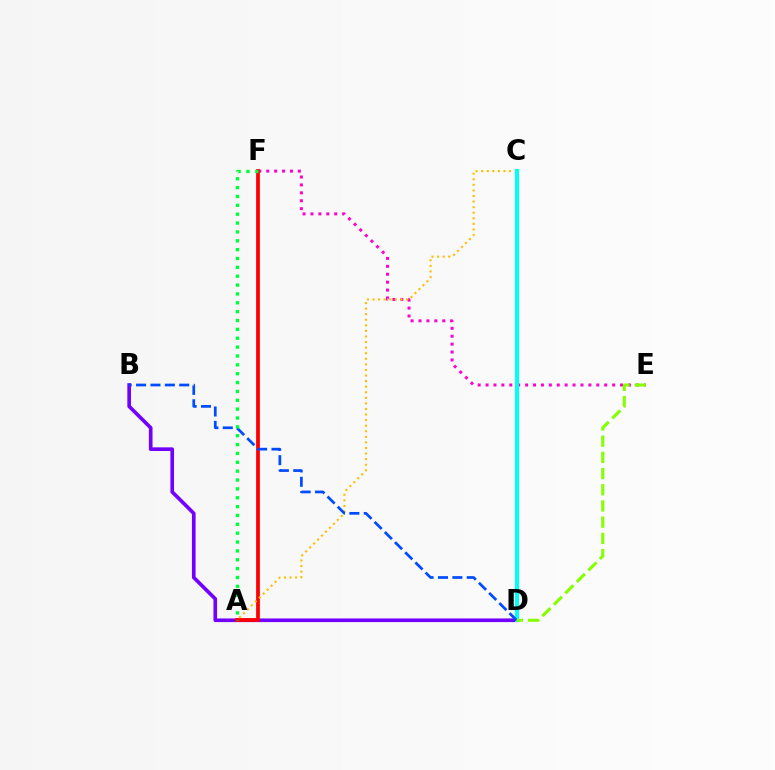{('B', 'D'): [{'color': '#7200ff', 'line_style': 'solid', 'thickness': 2.63}, {'color': '#004bff', 'line_style': 'dashed', 'thickness': 1.95}], ('E', 'F'): [{'color': '#ff00cf', 'line_style': 'dotted', 'thickness': 2.15}], ('A', 'F'): [{'color': '#ff0000', 'line_style': 'solid', 'thickness': 2.7}, {'color': '#00ff39', 'line_style': 'dotted', 'thickness': 2.41}], ('A', 'C'): [{'color': '#ffbd00', 'line_style': 'dotted', 'thickness': 1.51}], ('C', 'D'): [{'color': '#00fff6', 'line_style': 'solid', 'thickness': 2.93}], ('D', 'E'): [{'color': '#84ff00', 'line_style': 'dashed', 'thickness': 2.2}]}